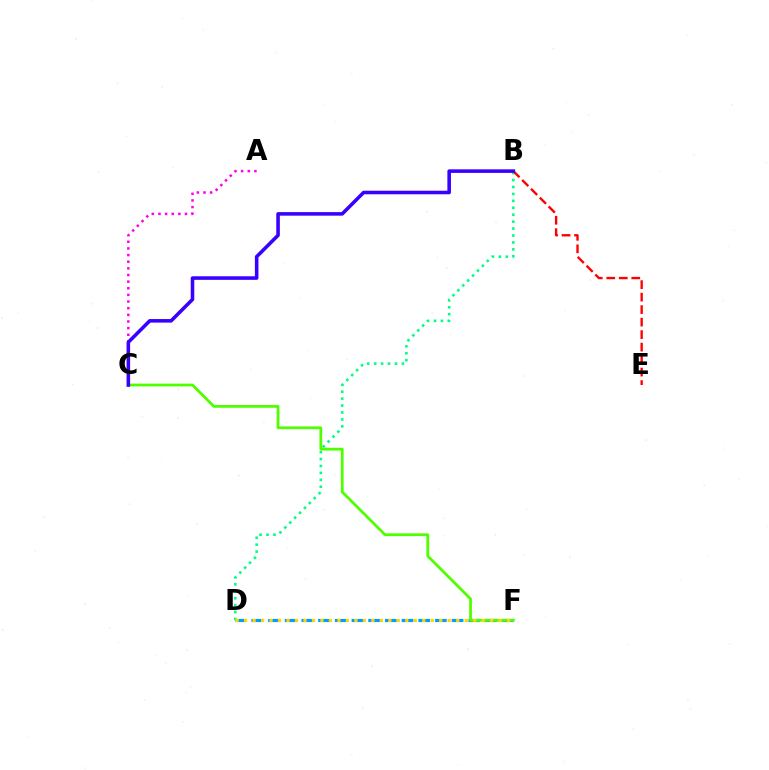{('D', 'F'): [{'color': '#009eff', 'line_style': 'dashed', 'thickness': 2.27}, {'color': '#ffd500', 'line_style': 'dotted', 'thickness': 2.31}], ('B', 'D'): [{'color': '#00ff86', 'line_style': 'dotted', 'thickness': 1.88}], ('C', 'F'): [{'color': '#4fff00', 'line_style': 'solid', 'thickness': 2.0}], ('A', 'C'): [{'color': '#ff00ed', 'line_style': 'dotted', 'thickness': 1.8}], ('B', 'E'): [{'color': '#ff0000', 'line_style': 'dashed', 'thickness': 1.7}], ('B', 'C'): [{'color': '#3700ff', 'line_style': 'solid', 'thickness': 2.56}]}